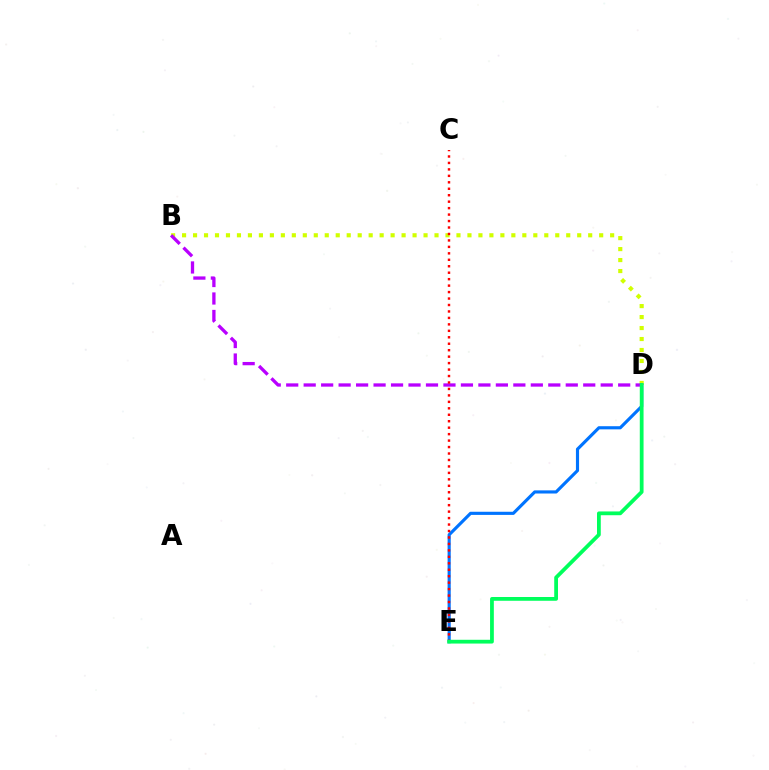{('B', 'D'): [{'color': '#d1ff00', 'line_style': 'dotted', 'thickness': 2.98}, {'color': '#b900ff', 'line_style': 'dashed', 'thickness': 2.37}], ('D', 'E'): [{'color': '#0074ff', 'line_style': 'solid', 'thickness': 2.26}, {'color': '#00ff5c', 'line_style': 'solid', 'thickness': 2.72}], ('C', 'E'): [{'color': '#ff0000', 'line_style': 'dotted', 'thickness': 1.75}]}